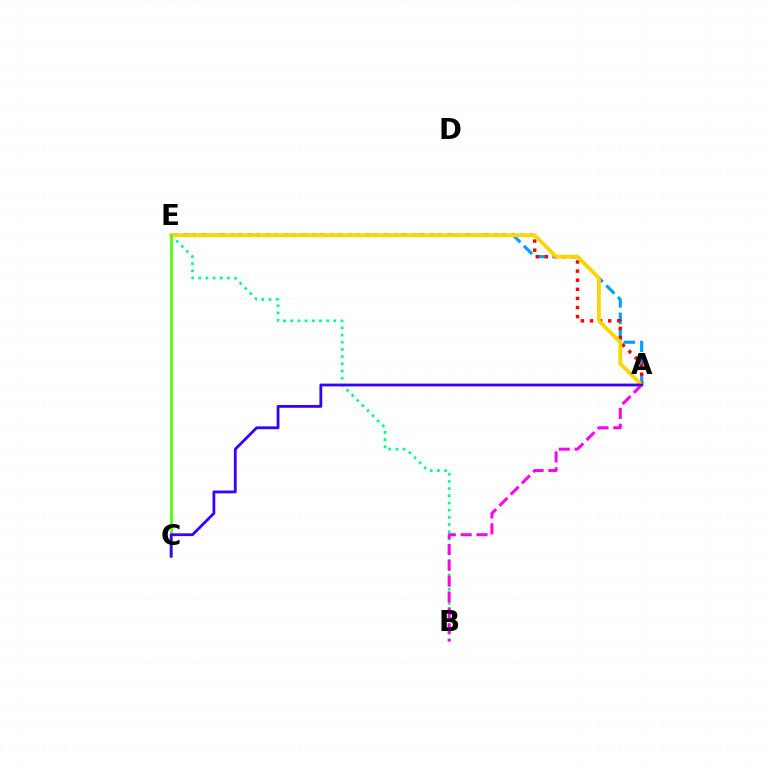{('A', 'E'): [{'color': '#009eff', 'line_style': 'dashed', 'thickness': 2.24}, {'color': '#ff0000', 'line_style': 'dotted', 'thickness': 2.47}, {'color': '#ffd500', 'line_style': 'solid', 'thickness': 2.7}], ('B', 'E'): [{'color': '#00ff86', 'line_style': 'dotted', 'thickness': 1.95}], ('A', 'B'): [{'color': '#ff00ed', 'line_style': 'dashed', 'thickness': 2.15}], ('C', 'E'): [{'color': '#4fff00', 'line_style': 'solid', 'thickness': 1.89}], ('A', 'C'): [{'color': '#3700ff', 'line_style': 'solid', 'thickness': 2.02}]}